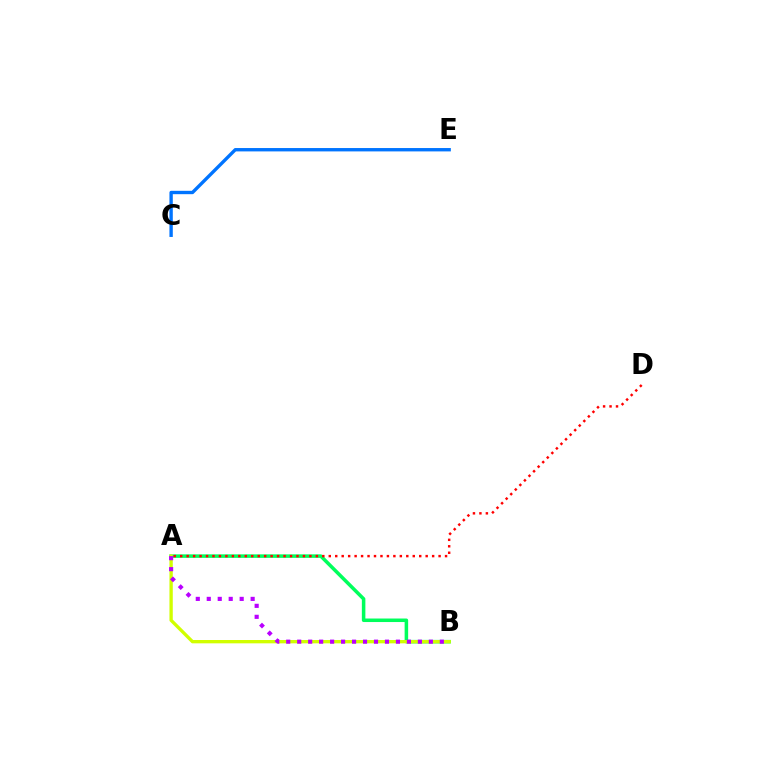{('A', 'B'): [{'color': '#00ff5c', 'line_style': 'solid', 'thickness': 2.54}, {'color': '#d1ff00', 'line_style': 'solid', 'thickness': 2.4}, {'color': '#b900ff', 'line_style': 'dotted', 'thickness': 2.98}], ('C', 'E'): [{'color': '#0074ff', 'line_style': 'solid', 'thickness': 2.42}], ('A', 'D'): [{'color': '#ff0000', 'line_style': 'dotted', 'thickness': 1.76}]}